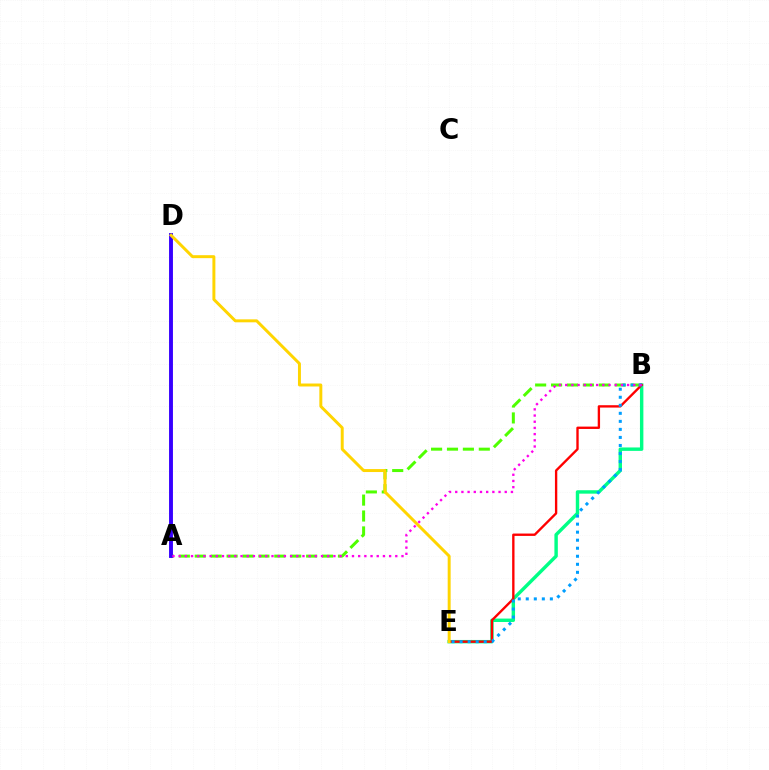{('A', 'B'): [{'color': '#4fff00', 'line_style': 'dashed', 'thickness': 2.16}, {'color': '#ff00ed', 'line_style': 'dotted', 'thickness': 1.68}], ('A', 'D'): [{'color': '#3700ff', 'line_style': 'solid', 'thickness': 2.8}], ('B', 'E'): [{'color': '#00ff86', 'line_style': 'solid', 'thickness': 2.46}, {'color': '#ff0000', 'line_style': 'solid', 'thickness': 1.7}, {'color': '#009eff', 'line_style': 'dotted', 'thickness': 2.18}], ('D', 'E'): [{'color': '#ffd500', 'line_style': 'solid', 'thickness': 2.13}]}